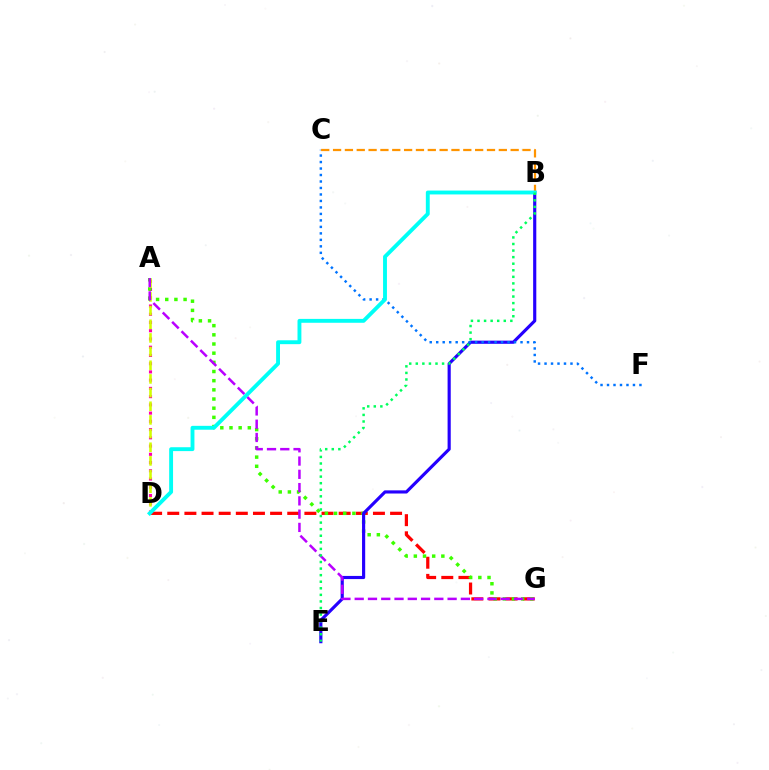{('A', 'D'): [{'color': '#ff00ac', 'line_style': 'dotted', 'thickness': 2.24}, {'color': '#d1ff00', 'line_style': 'dashed', 'thickness': 1.86}], ('D', 'G'): [{'color': '#ff0000', 'line_style': 'dashed', 'thickness': 2.33}], ('A', 'G'): [{'color': '#3dff00', 'line_style': 'dotted', 'thickness': 2.49}, {'color': '#b900ff', 'line_style': 'dashed', 'thickness': 1.8}], ('B', 'E'): [{'color': '#2500ff', 'line_style': 'solid', 'thickness': 2.27}, {'color': '#00ff5c', 'line_style': 'dotted', 'thickness': 1.78}], ('C', 'F'): [{'color': '#0074ff', 'line_style': 'dotted', 'thickness': 1.76}], ('B', 'C'): [{'color': '#ff9400', 'line_style': 'dashed', 'thickness': 1.61}], ('B', 'D'): [{'color': '#00fff6', 'line_style': 'solid', 'thickness': 2.79}]}